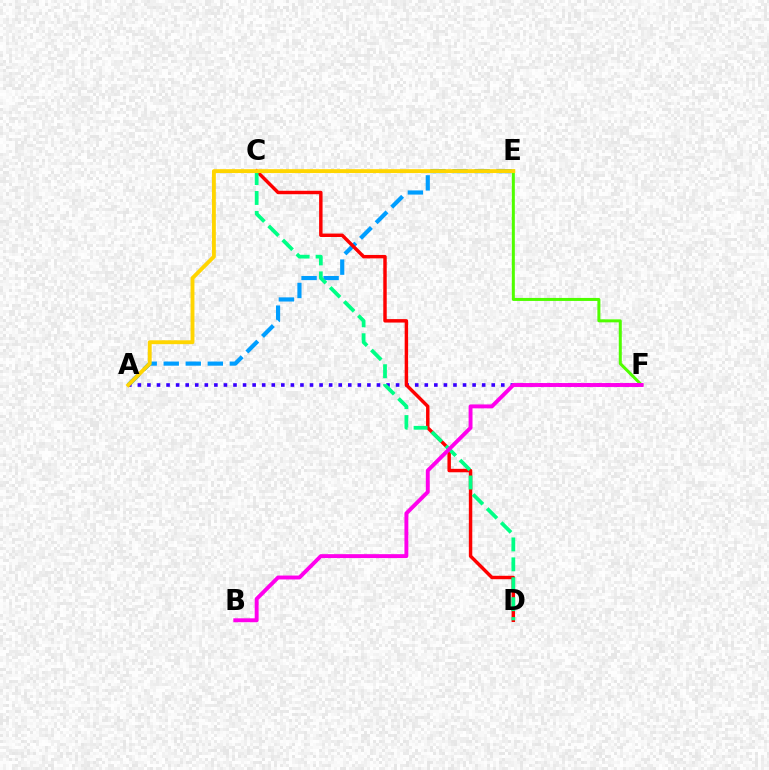{('A', 'E'): [{'color': '#009eff', 'line_style': 'dashed', 'thickness': 2.99}, {'color': '#ffd500', 'line_style': 'solid', 'thickness': 2.79}], ('A', 'F'): [{'color': '#3700ff', 'line_style': 'dotted', 'thickness': 2.6}], ('C', 'D'): [{'color': '#ff0000', 'line_style': 'solid', 'thickness': 2.48}, {'color': '#00ff86', 'line_style': 'dashed', 'thickness': 2.7}], ('E', 'F'): [{'color': '#4fff00', 'line_style': 'solid', 'thickness': 2.17}], ('B', 'F'): [{'color': '#ff00ed', 'line_style': 'solid', 'thickness': 2.81}]}